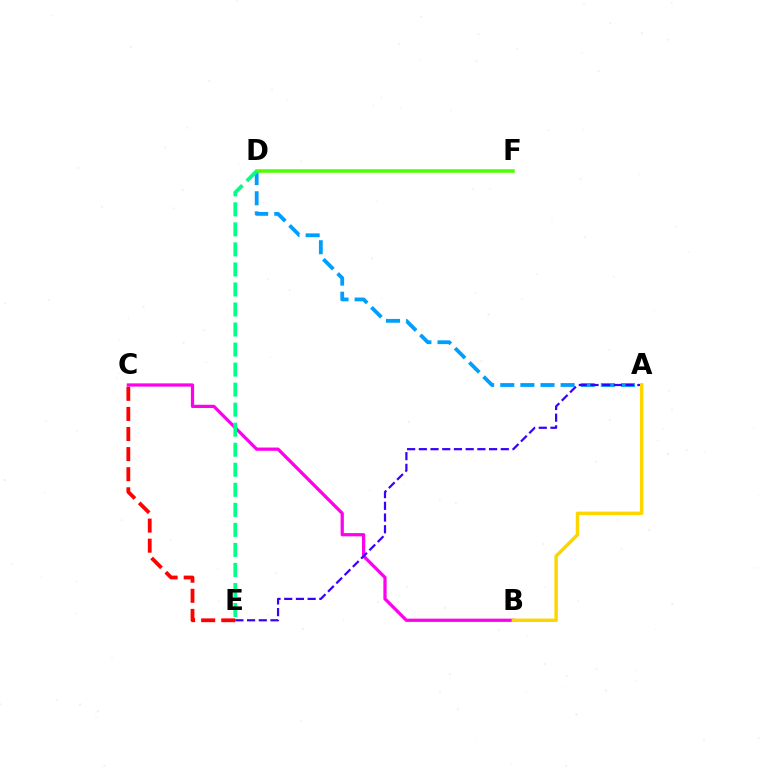{('A', 'D'): [{'color': '#009eff', 'line_style': 'dashed', 'thickness': 2.73}], ('B', 'C'): [{'color': '#ff00ed', 'line_style': 'solid', 'thickness': 2.34}], ('A', 'E'): [{'color': '#3700ff', 'line_style': 'dashed', 'thickness': 1.59}], ('D', 'F'): [{'color': '#4fff00', 'line_style': 'solid', 'thickness': 2.53}], ('C', 'E'): [{'color': '#ff0000', 'line_style': 'dashed', 'thickness': 2.73}], ('D', 'E'): [{'color': '#00ff86', 'line_style': 'dashed', 'thickness': 2.72}], ('A', 'B'): [{'color': '#ffd500', 'line_style': 'solid', 'thickness': 2.48}]}